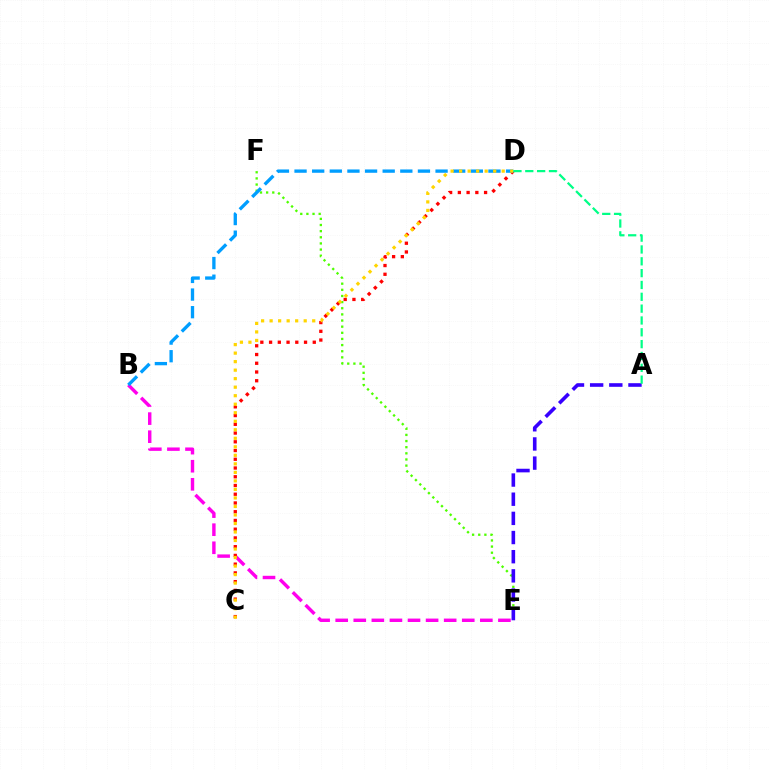{('B', 'E'): [{'color': '#ff00ed', 'line_style': 'dashed', 'thickness': 2.46}], ('C', 'D'): [{'color': '#ff0000', 'line_style': 'dotted', 'thickness': 2.37}, {'color': '#ffd500', 'line_style': 'dotted', 'thickness': 2.31}], ('E', 'F'): [{'color': '#4fff00', 'line_style': 'dotted', 'thickness': 1.67}], ('B', 'D'): [{'color': '#009eff', 'line_style': 'dashed', 'thickness': 2.39}], ('A', 'E'): [{'color': '#3700ff', 'line_style': 'dashed', 'thickness': 2.6}], ('A', 'D'): [{'color': '#00ff86', 'line_style': 'dashed', 'thickness': 1.61}]}